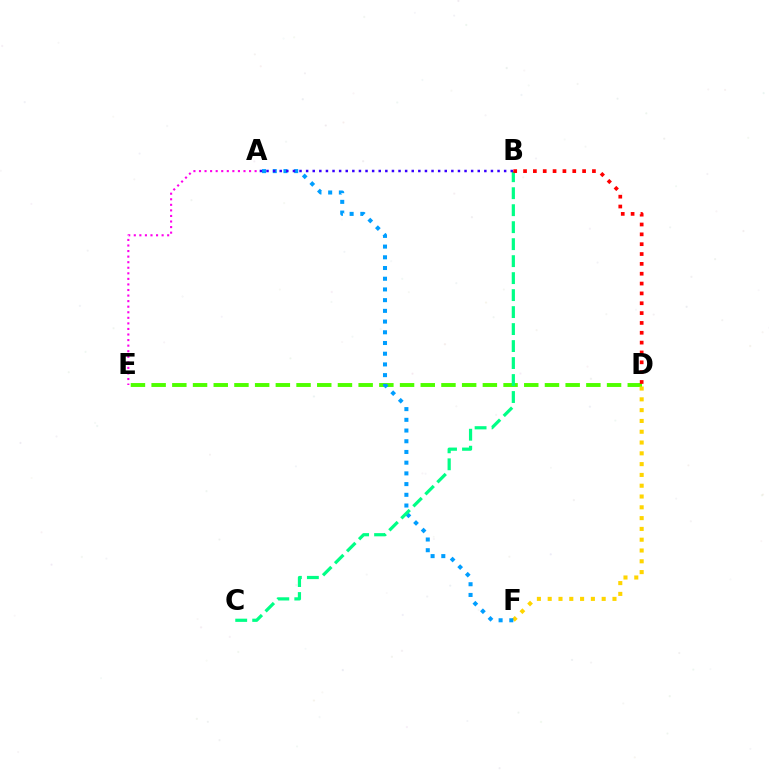{('A', 'E'): [{'color': '#ff00ed', 'line_style': 'dotted', 'thickness': 1.51}], ('D', 'E'): [{'color': '#4fff00', 'line_style': 'dashed', 'thickness': 2.81}], ('D', 'F'): [{'color': '#ffd500', 'line_style': 'dotted', 'thickness': 2.93}], ('A', 'F'): [{'color': '#009eff', 'line_style': 'dotted', 'thickness': 2.91}], ('B', 'C'): [{'color': '#00ff86', 'line_style': 'dashed', 'thickness': 2.31}], ('A', 'B'): [{'color': '#3700ff', 'line_style': 'dotted', 'thickness': 1.79}], ('B', 'D'): [{'color': '#ff0000', 'line_style': 'dotted', 'thickness': 2.67}]}